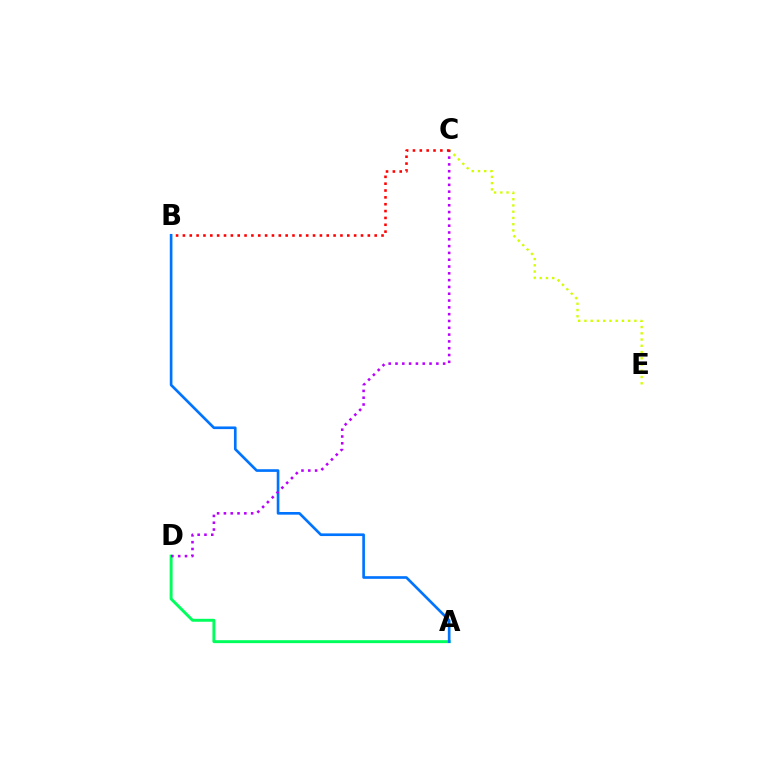{('A', 'D'): [{'color': '#00ff5c', 'line_style': 'solid', 'thickness': 2.12}], ('A', 'B'): [{'color': '#0074ff', 'line_style': 'solid', 'thickness': 1.91}], ('C', 'E'): [{'color': '#d1ff00', 'line_style': 'dotted', 'thickness': 1.7}], ('C', 'D'): [{'color': '#b900ff', 'line_style': 'dotted', 'thickness': 1.85}], ('B', 'C'): [{'color': '#ff0000', 'line_style': 'dotted', 'thickness': 1.86}]}